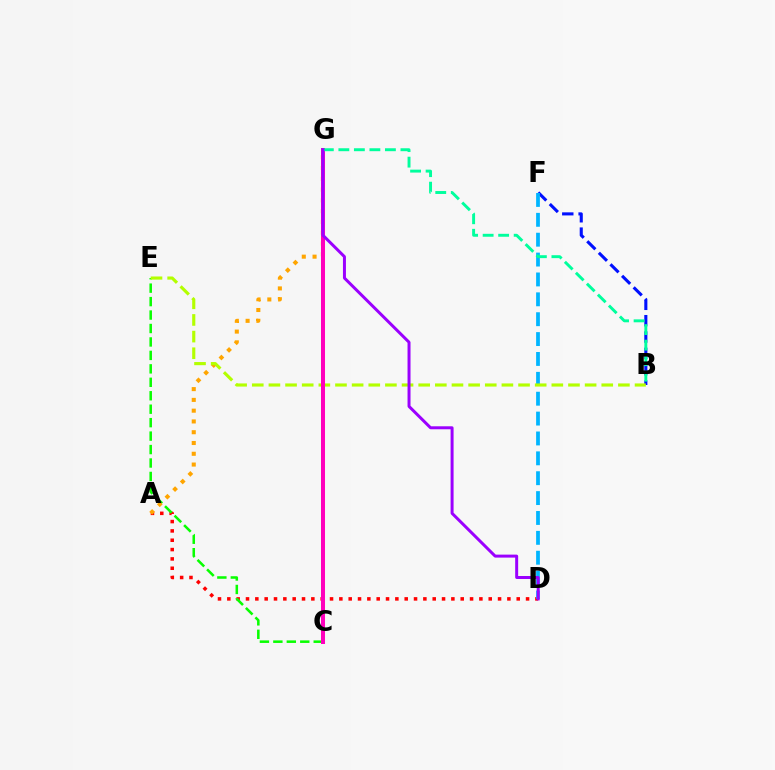{('A', 'D'): [{'color': '#ff0000', 'line_style': 'dotted', 'thickness': 2.54}], ('B', 'F'): [{'color': '#0010ff', 'line_style': 'dashed', 'thickness': 2.22}], ('D', 'F'): [{'color': '#00b5ff', 'line_style': 'dashed', 'thickness': 2.7}], ('C', 'E'): [{'color': '#08ff00', 'line_style': 'dashed', 'thickness': 1.83}], ('A', 'G'): [{'color': '#ffa500', 'line_style': 'dotted', 'thickness': 2.93}], ('B', 'E'): [{'color': '#b3ff00', 'line_style': 'dashed', 'thickness': 2.26}], ('C', 'G'): [{'color': '#ff00bd', 'line_style': 'solid', 'thickness': 2.89}], ('B', 'G'): [{'color': '#00ff9d', 'line_style': 'dashed', 'thickness': 2.11}], ('D', 'G'): [{'color': '#9b00ff', 'line_style': 'solid', 'thickness': 2.15}]}